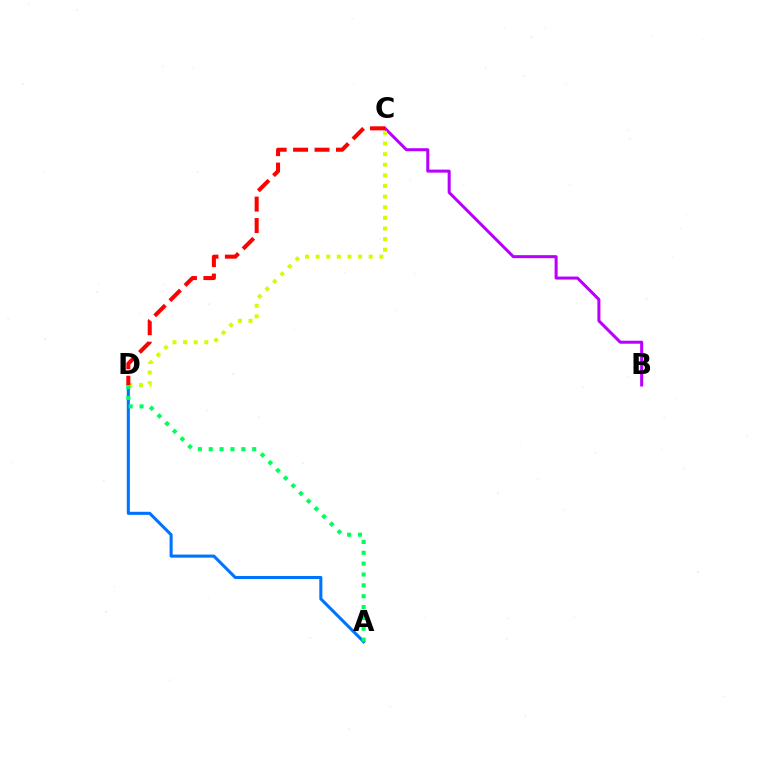{('B', 'C'): [{'color': '#b900ff', 'line_style': 'solid', 'thickness': 2.17}], ('C', 'D'): [{'color': '#d1ff00', 'line_style': 'dotted', 'thickness': 2.89}, {'color': '#ff0000', 'line_style': 'dashed', 'thickness': 2.91}], ('A', 'D'): [{'color': '#0074ff', 'line_style': 'solid', 'thickness': 2.21}, {'color': '#00ff5c', 'line_style': 'dotted', 'thickness': 2.95}]}